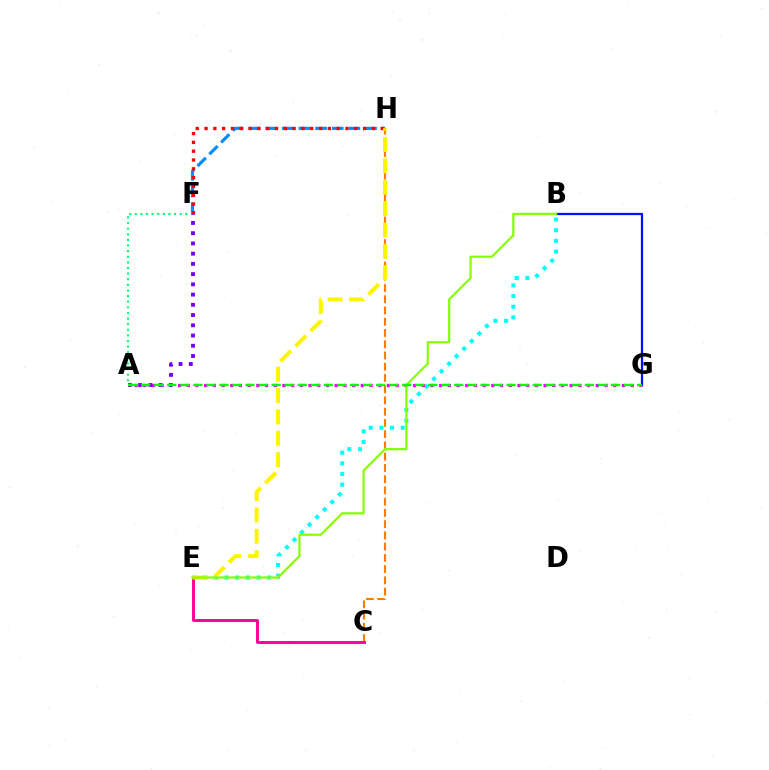{('B', 'E'): [{'color': '#00fff6', 'line_style': 'dotted', 'thickness': 2.9}, {'color': '#84ff00', 'line_style': 'solid', 'thickness': 1.58}], ('F', 'H'): [{'color': '#008cff', 'line_style': 'dashed', 'thickness': 2.26}, {'color': '#ff0000', 'line_style': 'dotted', 'thickness': 2.39}], ('A', 'F'): [{'color': '#00ff74', 'line_style': 'dotted', 'thickness': 1.53}, {'color': '#7200ff', 'line_style': 'dotted', 'thickness': 2.78}], ('A', 'G'): [{'color': '#ee00ff', 'line_style': 'dotted', 'thickness': 2.36}, {'color': '#08ff00', 'line_style': 'dashed', 'thickness': 1.77}], ('B', 'G'): [{'color': '#0010ff', 'line_style': 'solid', 'thickness': 1.62}], ('C', 'H'): [{'color': '#ff7c00', 'line_style': 'dashed', 'thickness': 1.53}], ('C', 'E'): [{'color': '#ff0094', 'line_style': 'solid', 'thickness': 2.1}], ('E', 'H'): [{'color': '#fcf500', 'line_style': 'dashed', 'thickness': 2.9}]}